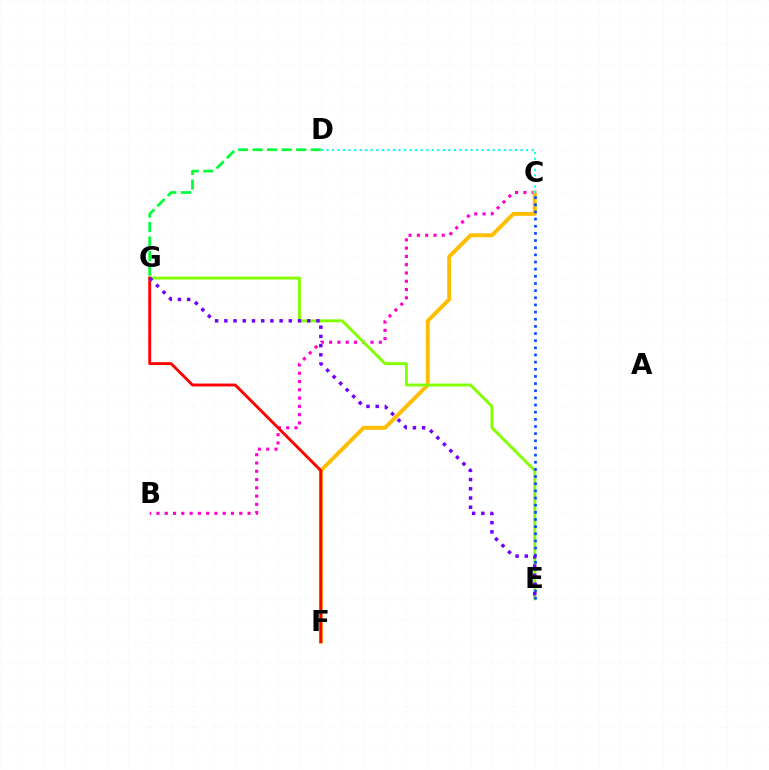{('B', 'C'): [{'color': '#ff00cf', 'line_style': 'dotted', 'thickness': 2.25}], ('C', 'F'): [{'color': '#ffbd00', 'line_style': 'solid', 'thickness': 2.82}], ('D', 'G'): [{'color': '#00ff39', 'line_style': 'dashed', 'thickness': 1.98}], ('E', 'G'): [{'color': '#84ff00', 'line_style': 'solid', 'thickness': 2.1}, {'color': '#7200ff', 'line_style': 'dotted', 'thickness': 2.5}], ('C', 'D'): [{'color': '#00fff6', 'line_style': 'dotted', 'thickness': 1.51}], ('C', 'E'): [{'color': '#004bff', 'line_style': 'dotted', 'thickness': 1.94}], ('F', 'G'): [{'color': '#ff0000', 'line_style': 'solid', 'thickness': 2.08}]}